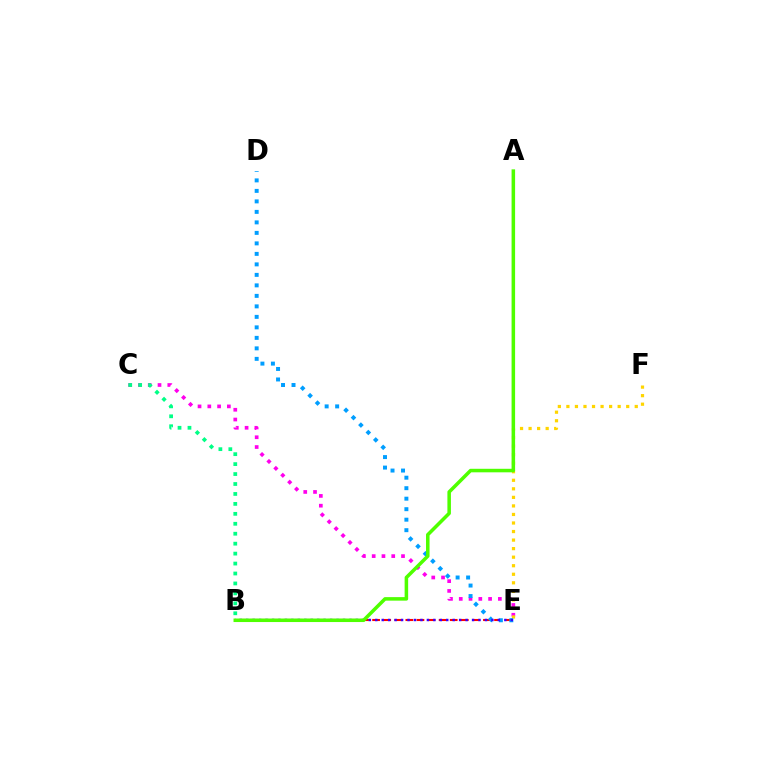{('B', 'E'): [{'color': '#ff0000', 'line_style': 'dashed', 'thickness': 1.51}, {'color': '#3700ff', 'line_style': 'dotted', 'thickness': 1.75}], ('C', 'E'): [{'color': '#ff00ed', 'line_style': 'dotted', 'thickness': 2.66}], ('E', 'F'): [{'color': '#ffd500', 'line_style': 'dotted', 'thickness': 2.32}], ('D', 'E'): [{'color': '#009eff', 'line_style': 'dotted', 'thickness': 2.85}], ('B', 'C'): [{'color': '#00ff86', 'line_style': 'dotted', 'thickness': 2.7}], ('A', 'B'): [{'color': '#4fff00', 'line_style': 'solid', 'thickness': 2.54}]}